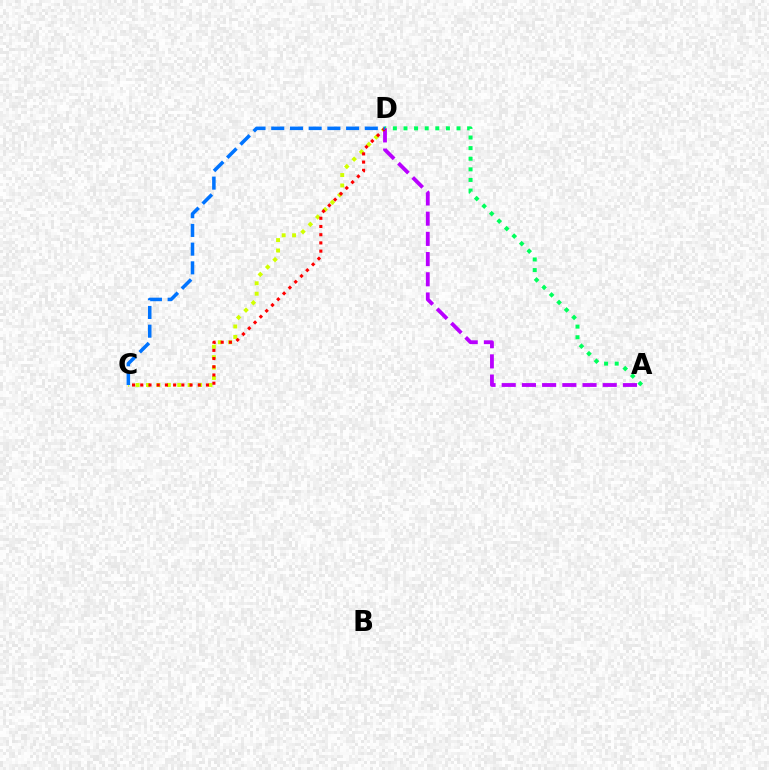{('A', 'D'): [{'color': '#00ff5c', 'line_style': 'dotted', 'thickness': 2.88}, {'color': '#b900ff', 'line_style': 'dashed', 'thickness': 2.74}], ('C', 'D'): [{'color': '#d1ff00', 'line_style': 'dotted', 'thickness': 2.83}, {'color': '#ff0000', 'line_style': 'dotted', 'thickness': 2.23}, {'color': '#0074ff', 'line_style': 'dashed', 'thickness': 2.54}]}